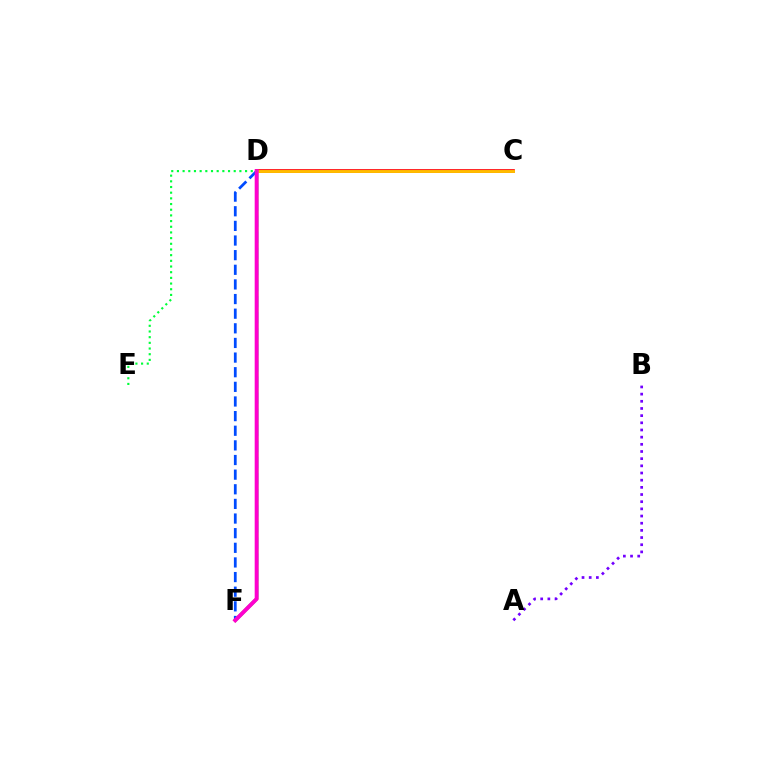{('A', 'B'): [{'color': '#7200ff', 'line_style': 'dotted', 'thickness': 1.95}], ('D', 'F'): [{'color': '#84ff00', 'line_style': 'solid', 'thickness': 2.4}, {'color': '#00fff6', 'line_style': 'dashed', 'thickness': 2.19}, {'color': '#004bff', 'line_style': 'dashed', 'thickness': 1.99}, {'color': '#ff00cf', 'line_style': 'solid', 'thickness': 2.85}], ('C', 'D'): [{'color': '#ff0000', 'line_style': 'solid', 'thickness': 2.64}, {'color': '#ffbd00', 'line_style': 'solid', 'thickness': 2.09}], ('D', 'E'): [{'color': '#00ff39', 'line_style': 'dotted', 'thickness': 1.54}]}